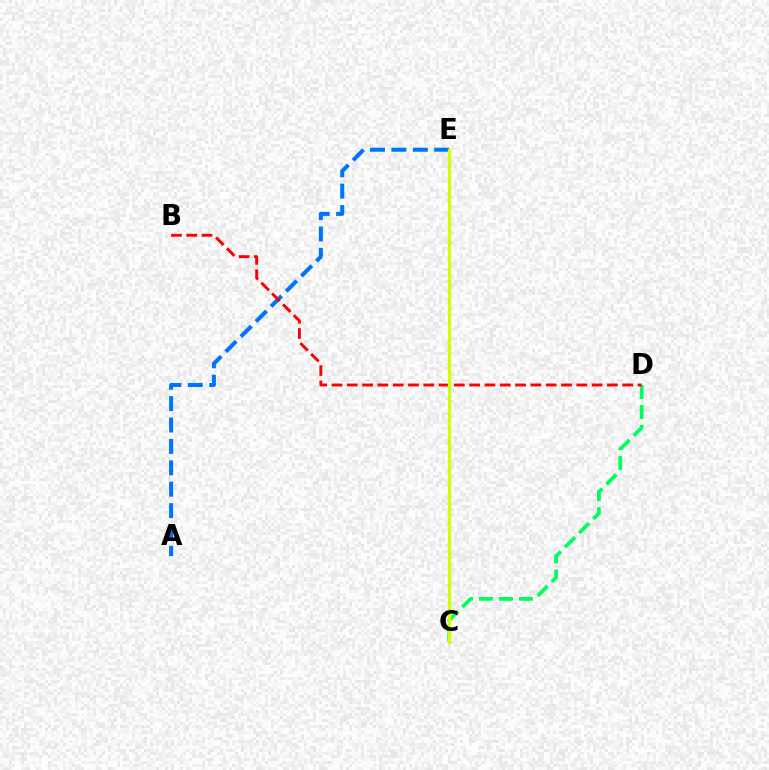{('A', 'E'): [{'color': '#0074ff', 'line_style': 'dashed', 'thickness': 2.91}], ('C', 'D'): [{'color': '#00ff5c', 'line_style': 'dashed', 'thickness': 2.72}], ('B', 'D'): [{'color': '#ff0000', 'line_style': 'dashed', 'thickness': 2.08}], ('C', 'E'): [{'color': '#b900ff', 'line_style': 'dotted', 'thickness': 1.9}, {'color': '#d1ff00', 'line_style': 'solid', 'thickness': 2.33}]}